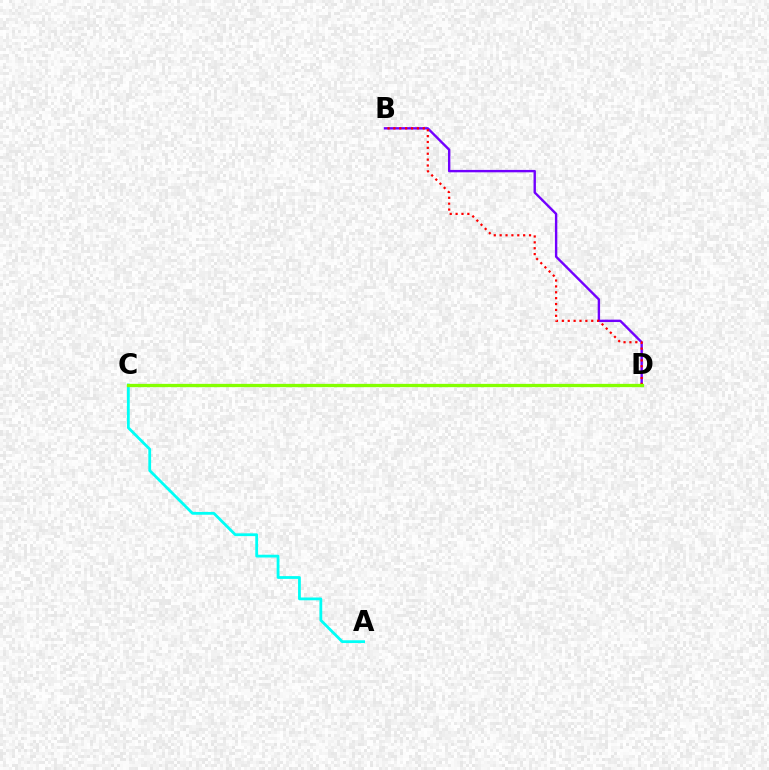{('A', 'C'): [{'color': '#00fff6', 'line_style': 'solid', 'thickness': 2.01}], ('B', 'D'): [{'color': '#7200ff', 'line_style': 'solid', 'thickness': 1.72}, {'color': '#ff0000', 'line_style': 'dotted', 'thickness': 1.6}], ('C', 'D'): [{'color': '#84ff00', 'line_style': 'solid', 'thickness': 2.37}]}